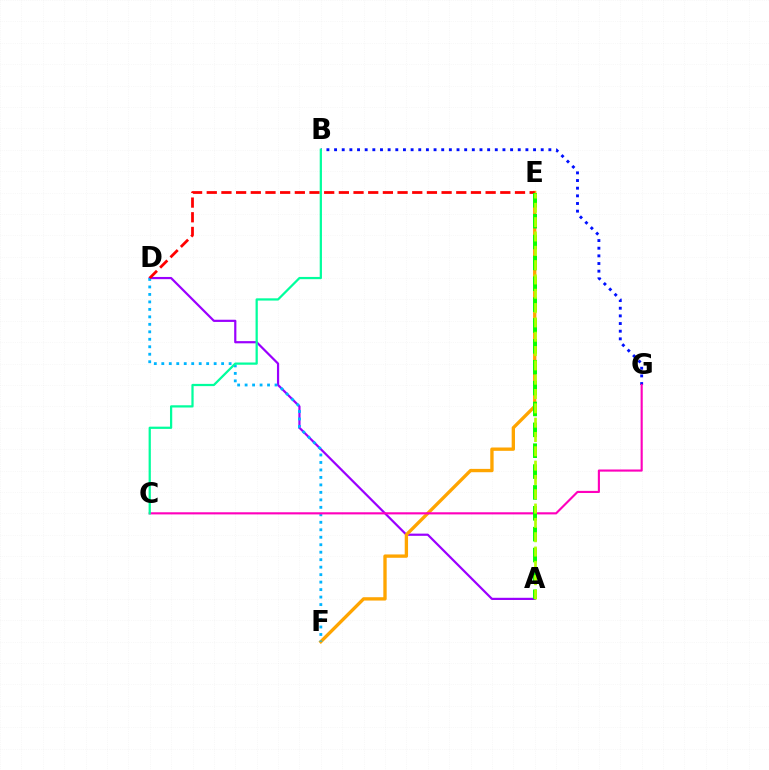{('B', 'G'): [{'color': '#0010ff', 'line_style': 'dotted', 'thickness': 2.08}], ('A', 'D'): [{'color': '#9b00ff', 'line_style': 'solid', 'thickness': 1.58}], ('E', 'F'): [{'color': '#ffa500', 'line_style': 'solid', 'thickness': 2.4}], ('D', 'F'): [{'color': '#00b5ff', 'line_style': 'dotted', 'thickness': 2.03}], ('C', 'G'): [{'color': '#ff00bd', 'line_style': 'solid', 'thickness': 1.54}], ('D', 'E'): [{'color': '#ff0000', 'line_style': 'dashed', 'thickness': 1.99}], ('A', 'E'): [{'color': '#08ff00', 'line_style': 'dashed', 'thickness': 2.83}, {'color': '#b3ff00', 'line_style': 'dashed', 'thickness': 1.95}], ('B', 'C'): [{'color': '#00ff9d', 'line_style': 'solid', 'thickness': 1.61}]}